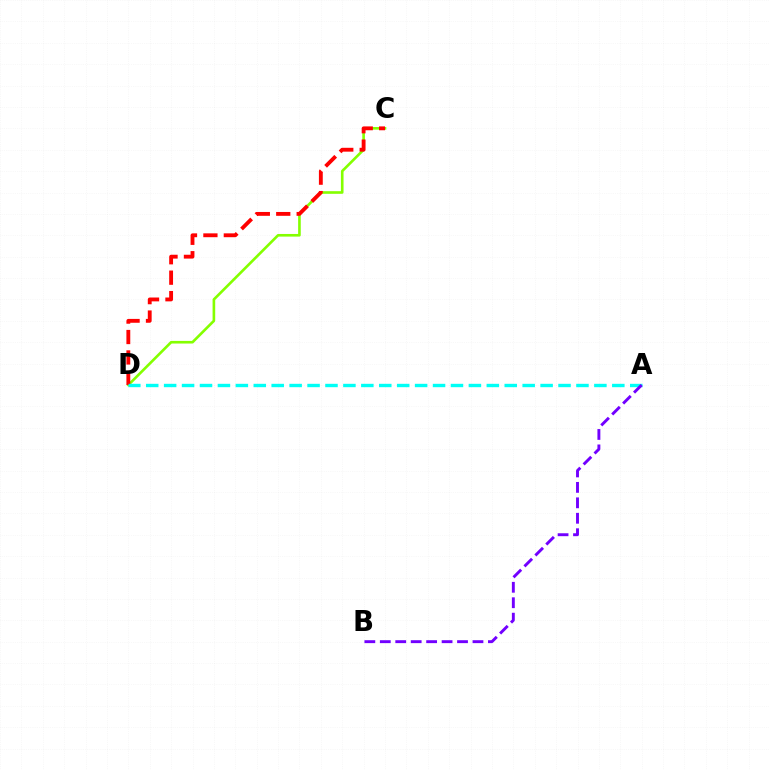{('C', 'D'): [{'color': '#84ff00', 'line_style': 'solid', 'thickness': 1.9}, {'color': '#ff0000', 'line_style': 'dashed', 'thickness': 2.77}], ('A', 'D'): [{'color': '#00fff6', 'line_style': 'dashed', 'thickness': 2.44}], ('A', 'B'): [{'color': '#7200ff', 'line_style': 'dashed', 'thickness': 2.1}]}